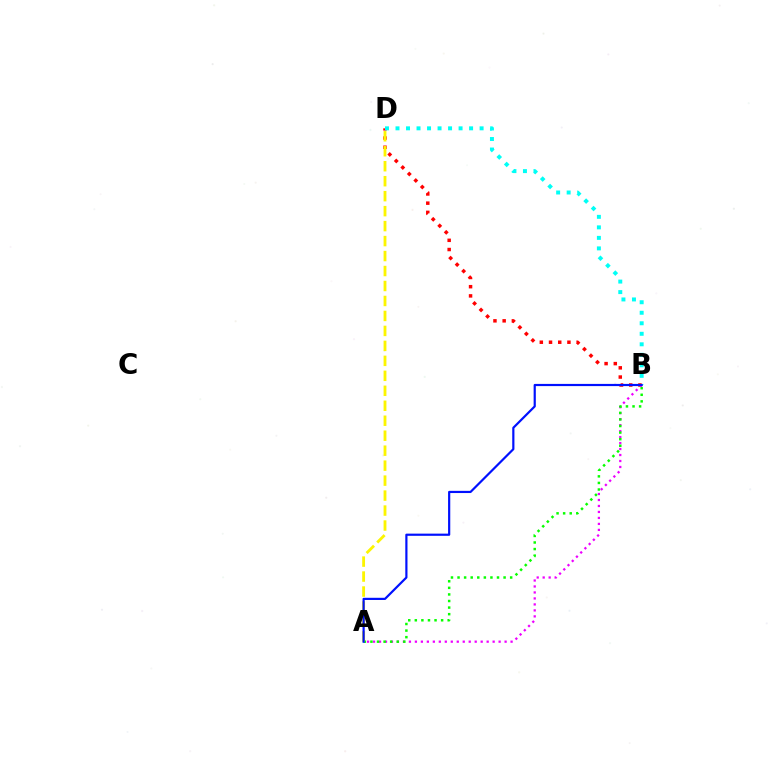{('B', 'D'): [{'color': '#ff0000', 'line_style': 'dotted', 'thickness': 2.5}, {'color': '#00fff6', 'line_style': 'dotted', 'thickness': 2.86}], ('A', 'B'): [{'color': '#ee00ff', 'line_style': 'dotted', 'thickness': 1.62}, {'color': '#08ff00', 'line_style': 'dotted', 'thickness': 1.79}, {'color': '#0010ff', 'line_style': 'solid', 'thickness': 1.58}], ('A', 'D'): [{'color': '#fcf500', 'line_style': 'dashed', 'thickness': 2.03}]}